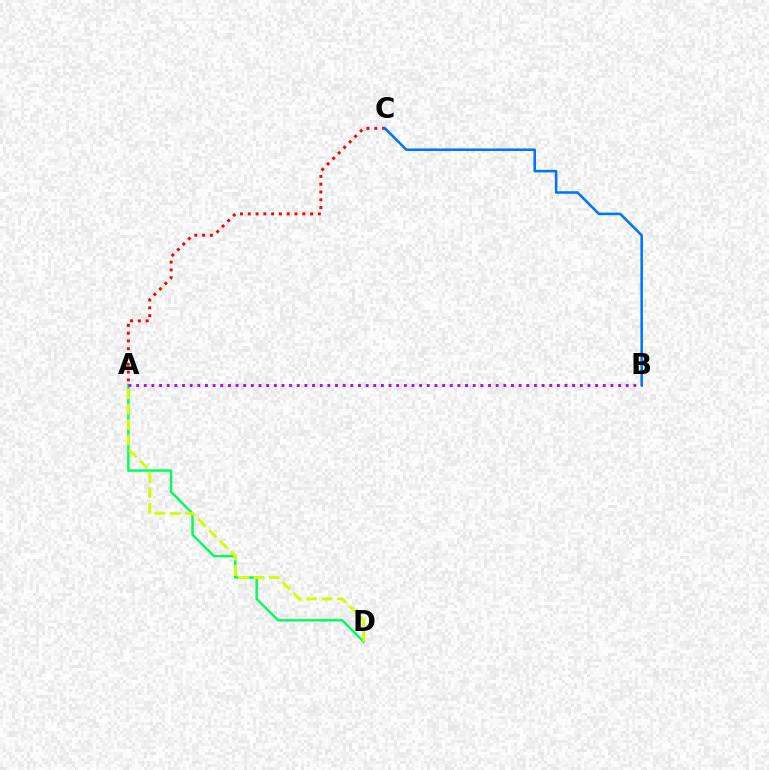{('A', 'D'): [{'color': '#00ff5c', 'line_style': 'solid', 'thickness': 1.75}, {'color': '#d1ff00', 'line_style': 'dashed', 'thickness': 2.09}], ('A', 'B'): [{'color': '#b900ff', 'line_style': 'dotted', 'thickness': 2.08}], ('A', 'C'): [{'color': '#ff0000', 'line_style': 'dotted', 'thickness': 2.12}], ('B', 'C'): [{'color': '#0074ff', 'line_style': 'solid', 'thickness': 1.83}]}